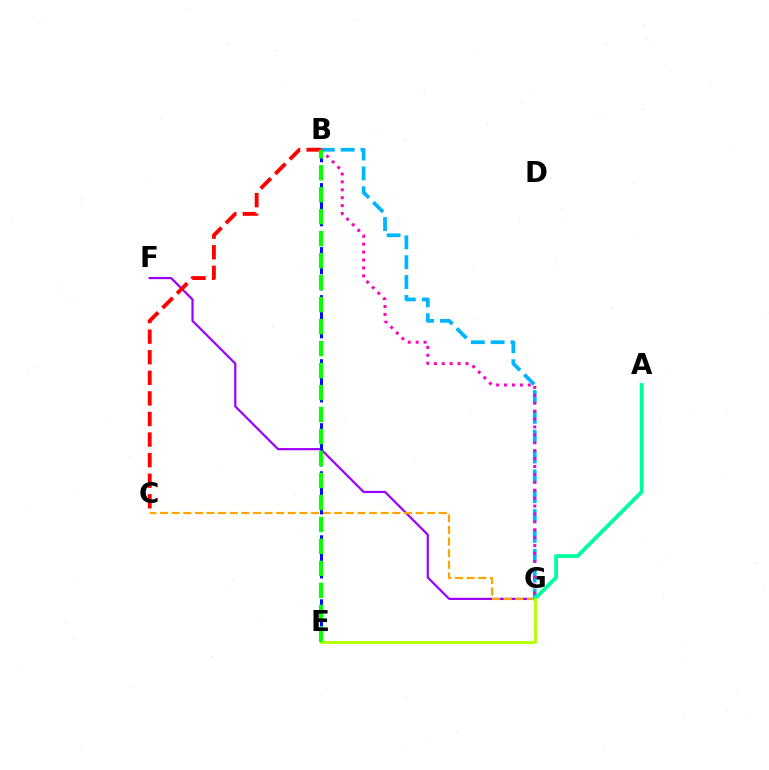{('B', 'G'): [{'color': '#00b5ff', 'line_style': 'dashed', 'thickness': 2.7}, {'color': '#ff00bd', 'line_style': 'dotted', 'thickness': 2.15}], ('F', 'G'): [{'color': '#9b00ff', 'line_style': 'solid', 'thickness': 1.58}], ('C', 'G'): [{'color': '#ffa500', 'line_style': 'dashed', 'thickness': 1.58}], ('B', 'E'): [{'color': '#0010ff', 'line_style': 'dashed', 'thickness': 2.17}, {'color': '#08ff00', 'line_style': 'dashed', 'thickness': 2.99}], ('B', 'C'): [{'color': '#ff0000', 'line_style': 'dashed', 'thickness': 2.8}], ('A', 'G'): [{'color': '#00ff9d', 'line_style': 'solid', 'thickness': 2.76}], ('E', 'G'): [{'color': '#b3ff00', 'line_style': 'solid', 'thickness': 2.05}]}